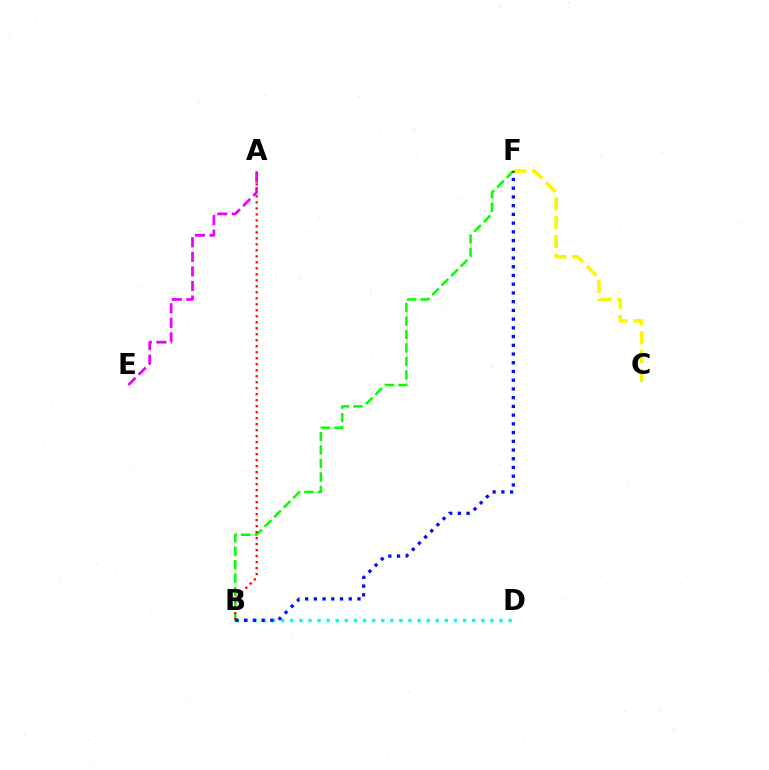{('B', 'D'): [{'color': '#00fff6', 'line_style': 'dotted', 'thickness': 2.47}], ('C', 'F'): [{'color': '#fcf500', 'line_style': 'dashed', 'thickness': 2.56}], ('B', 'F'): [{'color': '#08ff00', 'line_style': 'dashed', 'thickness': 1.83}, {'color': '#0010ff', 'line_style': 'dotted', 'thickness': 2.37}], ('A', 'B'): [{'color': '#ff0000', 'line_style': 'dotted', 'thickness': 1.63}], ('A', 'E'): [{'color': '#ee00ff', 'line_style': 'dashed', 'thickness': 1.98}]}